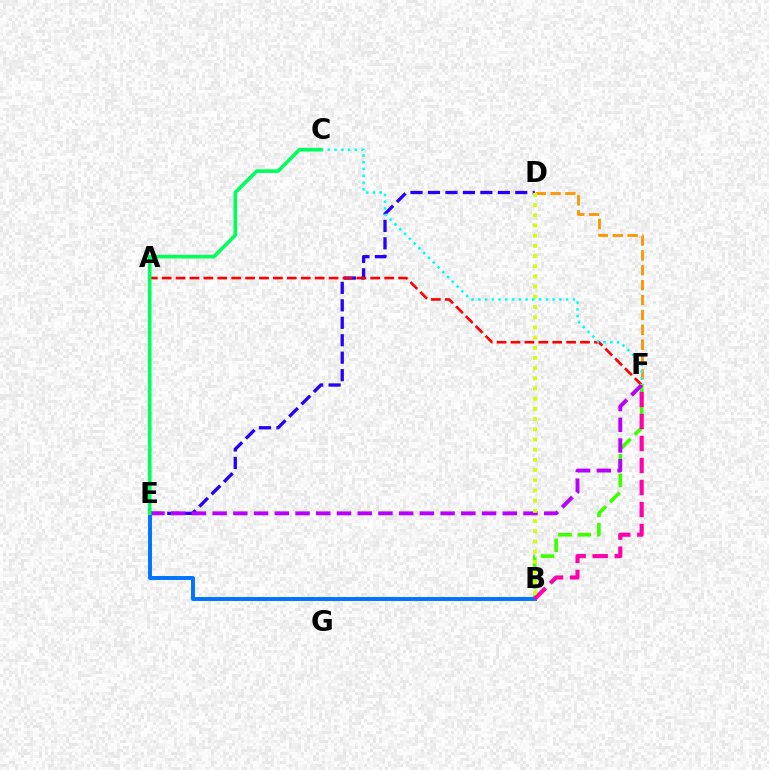{('B', 'F'): [{'color': '#3dff00', 'line_style': 'dashed', 'thickness': 2.64}, {'color': '#ff00ac', 'line_style': 'dashed', 'thickness': 2.99}], ('B', 'E'): [{'color': '#0074ff', 'line_style': 'solid', 'thickness': 2.83}], ('D', 'F'): [{'color': '#ff9400', 'line_style': 'dashed', 'thickness': 2.02}], ('D', 'E'): [{'color': '#2500ff', 'line_style': 'dashed', 'thickness': 2.37}], ('E', 'F'): [{'color': '#b900ff', 'line_style': 'dashed', 'thickness': 2.82}], ('A', 'F'): [{'color': '#ff0000', 'line_style': 'dashed', 'thickness': 1.89}], ('B', 'D'): [{'color': '#d1ff00', 'line_style': 'dotted', 'thickness': 2.77}], ('C', 'F'): [{'color': '#00fff6', 'line_style': 'dotted', 'thickness': 1.84}], ('C', 'E'): [{'color': '#00ff5c', 'line_style': 'solid', 'thickness': 2.62}]}